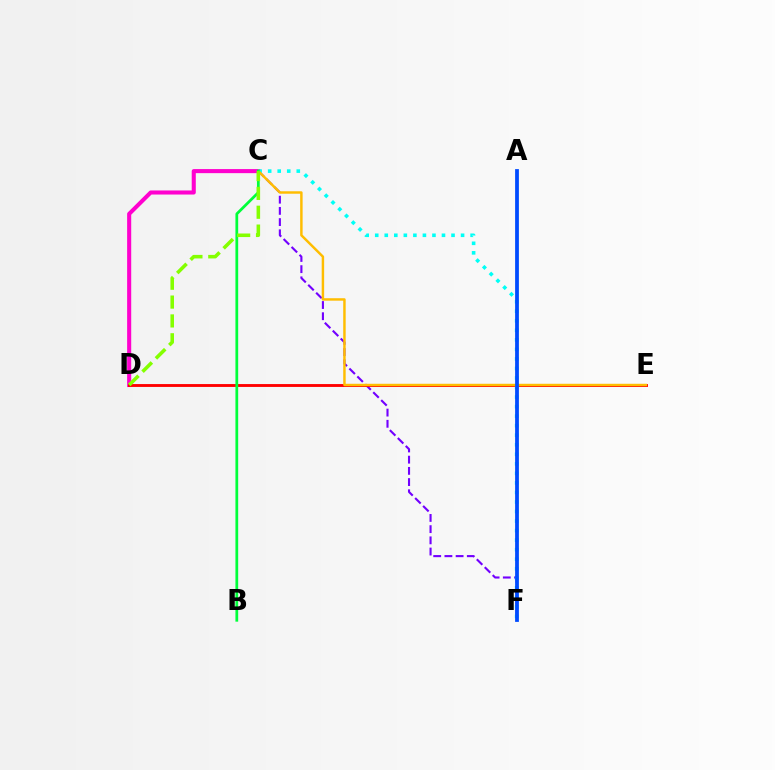{('C', 'F'): [{'color': '#7200ff', 'line_style': 'dashed', 'thickness': 1.52}, {'color': '#00fff6', 'line_style': 'dotted', 'thickness': 2.59}], ('C', 'D'): [{'color': '#ff00cf', 'line_style': 'solid', 'thickness': 2.93}, {'color': '#84ff00', 'line_style': 'dashed', 'thickness': 2.56}], ('D', 'E'): [{'color': '#ff0000', 'line_style': 'solid', 'thickness': 2.07}], ('C', 'E'): [{'color': '#ffbd00', 'line_style': 'solid', 'thickness': 1.77}], ('B', 'C'): [{'color': '#00ff39', 'line_style': 'solid', 'thickness': 1.98}], ('A', 'F'): [{'color': '#004bff', 'line_style': 'solid', 'thickness': 2.72}]}